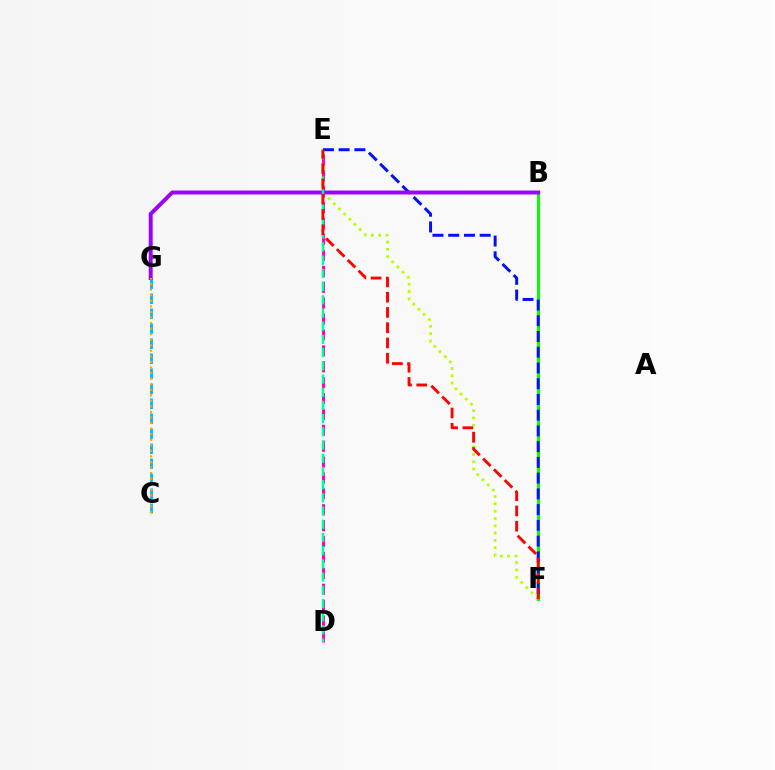{('C', 'G'): [{'color': '#00b5ff', 'line_style': 'dashed', 'thickness': 2.04}, {'color': '#ffa500', 'line_style': 'dotted', 'thickness': 1.51}], ('E', 'F'): [{'color': '#b3ff00', 'line_style': 'dotted', 'thickness': 1.98}, {'color': '#0010ff', 'line_style': 'dashed', 'thickness': 2.14}, {'color': '#ff0000', 'line_style': 'dashed', 'thickness': 2.07}], ('B', 'F'): [{'color': '#08ff00', 'line_style': 'solid', 'thickness': 2.22}], ('D', 'E'): [{'color': '#ff00bd', 'line_style': 'dashed', 'thickness': 2.16}, {'color': '#00ff9d', 'line_style': 'dashed', 'thickness': 1.79}], ('B', 'G'): [{'color': '#9b00ff', 'line_style': 'solid', 'thickness': 2.84}]}